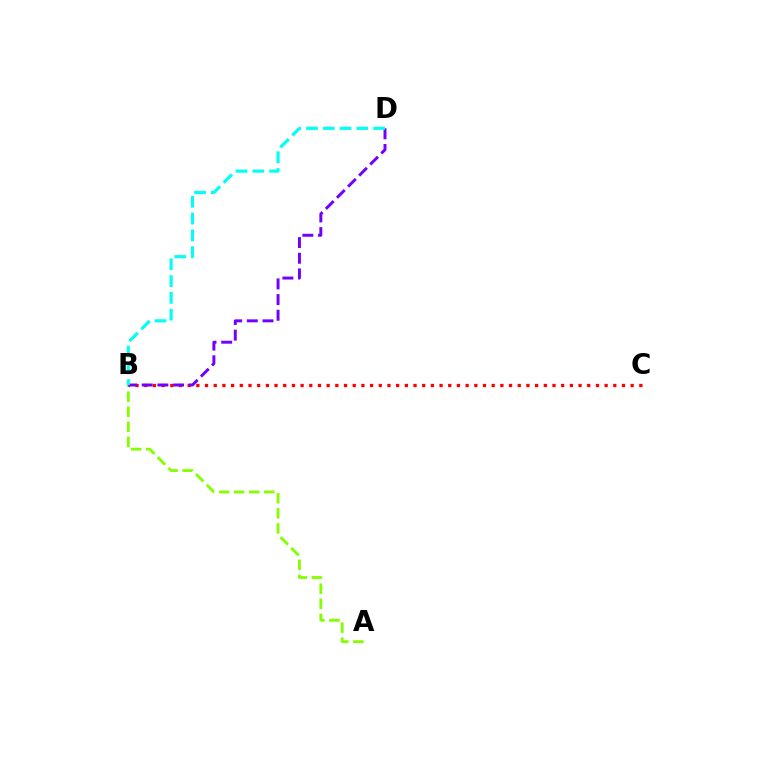{('A', 'B'): [{'color': '#84ff00', 'line_style': 'dashed', 'thickness': 2.05}], ('B', 'C'): [{'color': '#ff0000', 'line_style': 'dotted', 'thickness': 2.36}], ('B', 'D'): [{'color': '#7200ff', 'line_style': 'dashed', 'thickness': 2.13}, {'color': '#00fff6', 'line_style': 'dashed', 'thickness': 2.28}]}